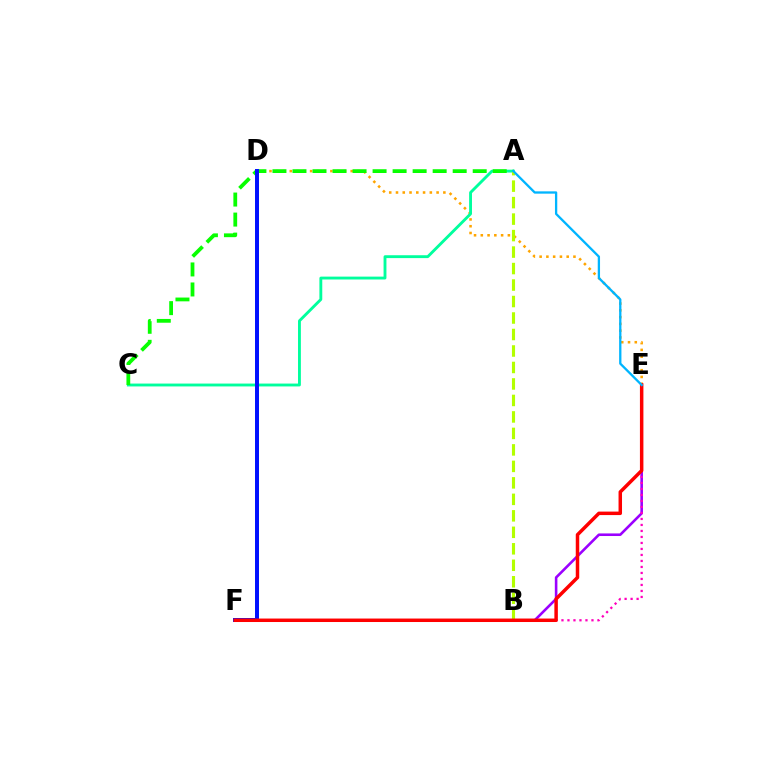{('D', 'E'): [{'color': '#ffa500', 'line_style': 'dotted', 'thickness': 1.84}], ('B', 'E'): [{'color': '#9b00ff', 'line_style': 'solid', 'thickness': 1.87}, {'color': '#ff00bd', 'line_style': 'dotted', 'thickness': 1.63}], ('A', 'C'): [{'color': '#00ff9d', 'line_style': 'solid', 'thickness': 2.06}, {'color': '#08ff00', 'line_style': 'dashed', 'thickness': 2.72}], ('D', 'F'): [{'color': '#0010ff', 'line_style': 'solid', 'thickness': 2.86}], ('A', 'B'): [{'color': '#b3ff00', 'line_style': 'dashed', 'thickness': 2.24}], ('E', 'F'): [{'color': '#ff0000', 'line_style': 'solid', 'thickness': 2.51}], ('A', 'E'): [{'color': '#00b5ff', 'line_style': 'solid', 'thickness': 1.66}]}